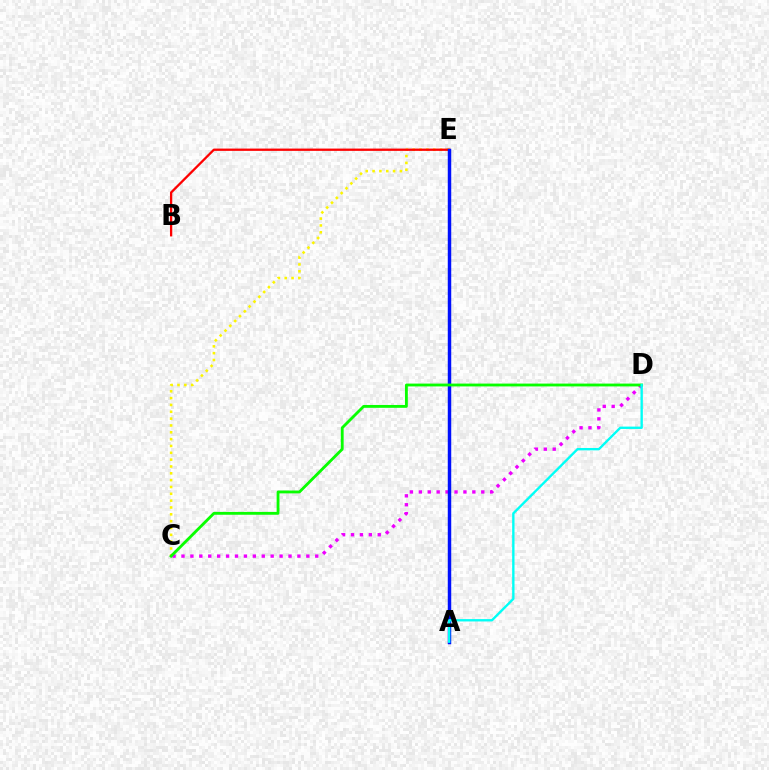{('C', 'E'): [{'color': '#fcf500', 'line_style': 'dotted', 'thickness': 1.86}], ('B', 'E'): [{'color': '#ff0000', 'line_style': 'solid', 'thickness': 1.66}], ('C', 'D'): [{'color': '#ee00ff', 'line_style': 'dotted', 'thickness': 2.42}, {'color': '#08ff00', 'line_style': 'solid', 'thickness': 2.04}], ('A', 'E'): [{'color': '#0010ff', 'line_style': 'solid', 'thickness': 2.49}], ('A', 'D'): [{'color': '#00fff6', 'line_style': 'solid', 'thickness': 1.7}]}